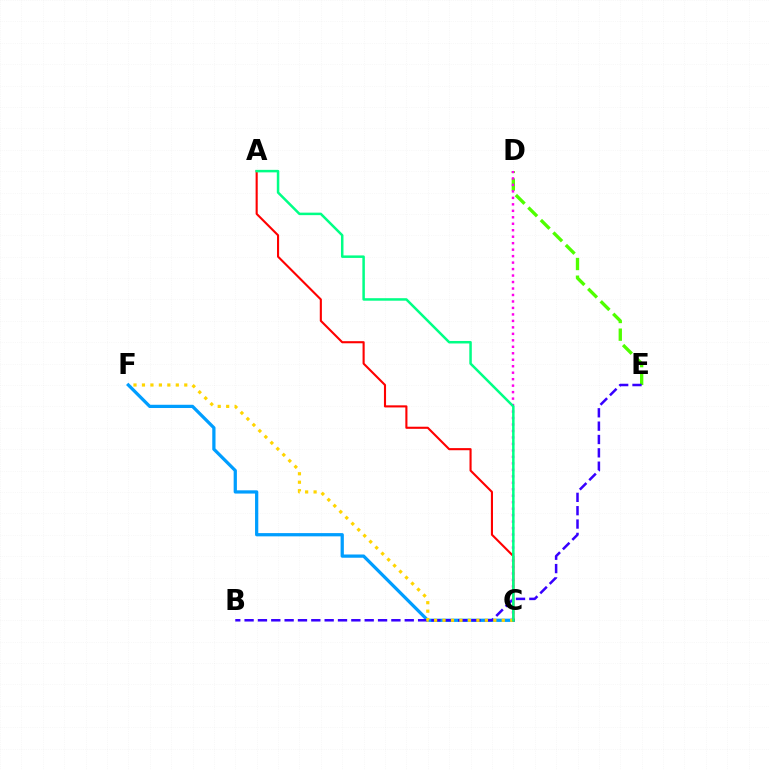{('C', 'F'): [{'color': '#009eff', 'line_style': 'solid', 'thickness': 2.34}, {'color': '#ffd500', 'line_style': 'dotted', 'thickness': 2.3}], ('D', 'E'): [{'color': '#4fff00', 'line_style': 'dashed', 'thickness': 2.4}], ('B', 'E'): [{'color': '#3700ff', 'line_style': 'dashed', 'thickness': 1.81}], ('C', 'D'): [{'color': '#ff00ed', 'line_style': 'dotted', 'thickness': 1.76}], ('A', 'C'): [{'color': '#ff0000', 'line_style': 'solid', 'thickness': 1.52}, {'color': '#00ff86', 'line_style': 'solid', 'thickness': 1.8}]}